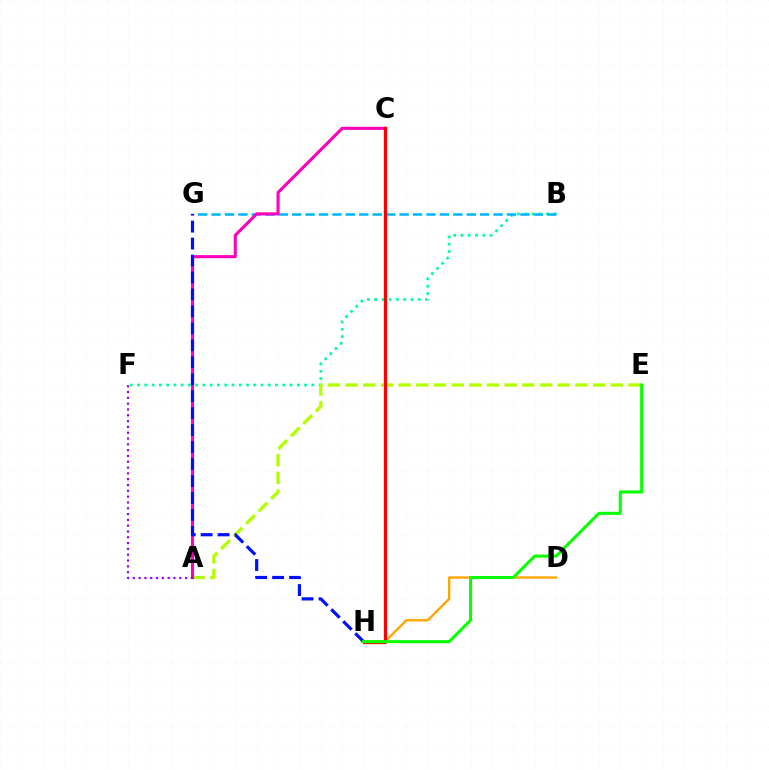{('B', 'F'): [{'color': '#00ff9d', 'line_style': 'dotted', 'thickness': 1.97}], ('B', 'G'): [{'color': '#00b5ff', 'line_style': 'dashed', 'thickness': 1.82}], ('A', 'E'): [{'color': '#b3ff00', 'line_style': 'dashed', 'thickness': 2.4}], ('D', 'H'): [{'color': '#ffa500', 'line_style': 'solid', 'thickness': 1.7}], ('A', 'C'): [{'color': '#ff00bd', 'line_style': 'solid', 'thickness': 2.22}], ('G', 'H'): [{'color': '#0010ff', 'line_style': 'dashed', 'thickness': 2.3}], ('A', 'F'): [{'color': '#9b00ff', 'line_style': 'dotted', 'thickness': 1.58}], ('C', 'H'): [{'color': '#ff0000', 'line_style': 'solid', 'thickness': 2.36}], ('E', 'H'): [{'color': '#08ff00', 'line_style': 'solid', 'thickness': 2.2}]}